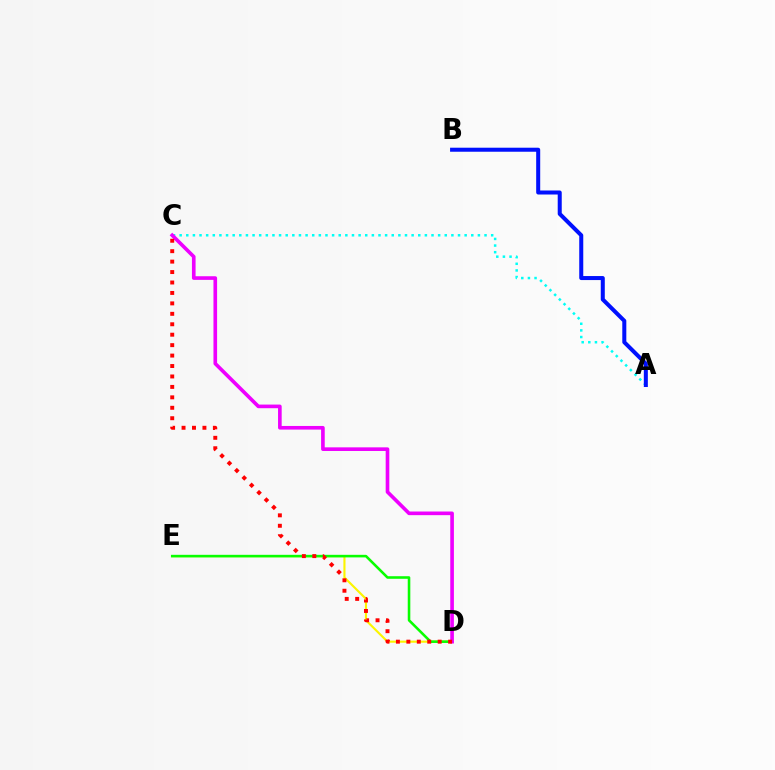{('A', 'C'): [{'color': '#00fff6', 'line_style': 'dotted', 'thickness': 1.8}], ('D', 'E'): [{'color': '#fcf500', 'line_style': 'solid', 'thickness': 1.53}, {'color': '#08ff00', 'line_style': 'solid', 'thickness': 1.86}], ('A', 'B'): [{'color': '#0010ff', 'line_style': 'solid', 'thickness': 2.9}], ('C', 'D'): [{'color': '#ee00ff', 'line_style': 'solid', 'thickness': 2.62}, {'color': '#ff0000', 'line_style': 'dotted', 'thickness': 2.84}]}